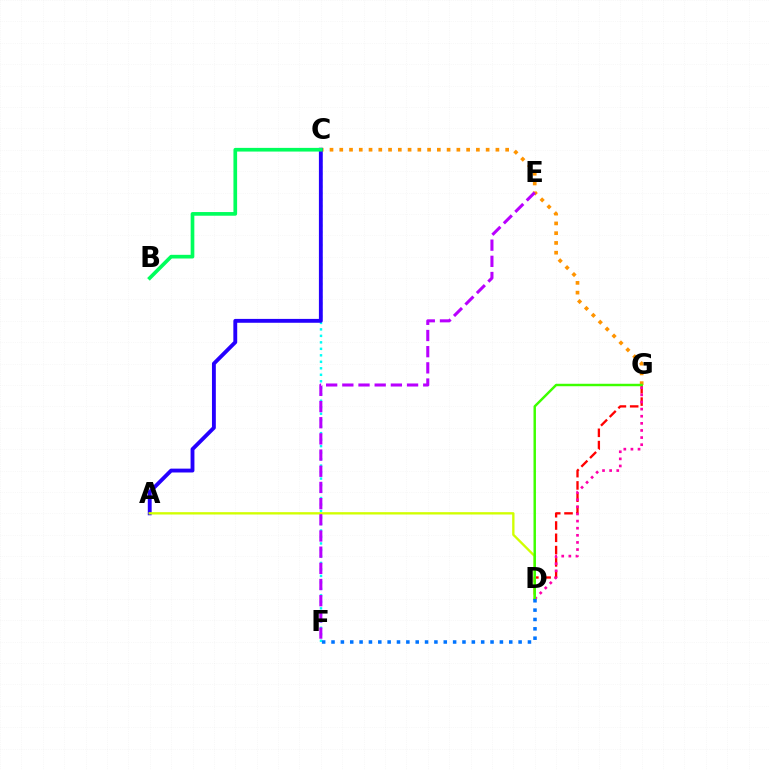{('D', 'G'): [{'color': '#ff0000', 'line_style': 'dashed', 'thickness': 1.67}, {'color': '#ff00ac', 'line_style': 'dotted', 'thickness': 1.93}, {'color': '#3dff00', 'line_style': 'solid', 'thickness': 1.77}], ('C', 'F'): [{'color': '#00fff6', 'line_style': 'dotted', 'thickness': 1.76}], ('C', 'G'): [{'color': '#ff9400', 'line_style': 'dotted', 'thickness': 2.65}], ('A', 'C'): [{'color': '#2500ff', 'line_style': 'solid', 'thickness': 2.78}], ('A', 'D'): [{'color': '#d1ff00', 'line_style': 'solid', 'thickness': 1.69}], ('E', 'F'): [{'color': '#b900ff', 'line_style': 'dashed', 'thickness': 2.2}], ('D', 'F'): [{'color': '#0074ff', 'line_style': 'dotted', 'thickness': 2.54}], ('B', 'C'): [{'color': '#00ff5c', 'line_style': 'solid', 'thickness': 2.65}]}